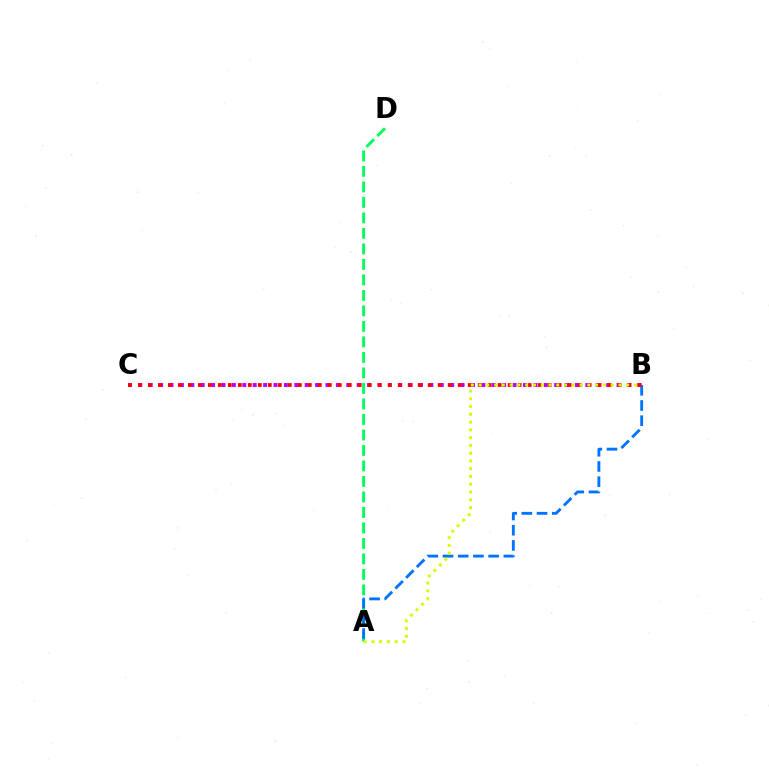{('A', 'D'): [{'color': '#00ff5c', 'line_style': 'dashed', 'thickness': 2.11}], ('B', 'C'): [{'color': '#b900ff', 'line_style': 'dotted', 'thickness': 2.82}, {'color': '#ff0000', 'line_style': 'dotted', 'thickness': 2.72}], ('A', 'B'): [{'color': '#0074ff', 'line_style': 'dashed', 'thickness': 2.06}, {'color': '#d1ff00', 'line_style': 'dotted', 'thickness': 2.11}]}